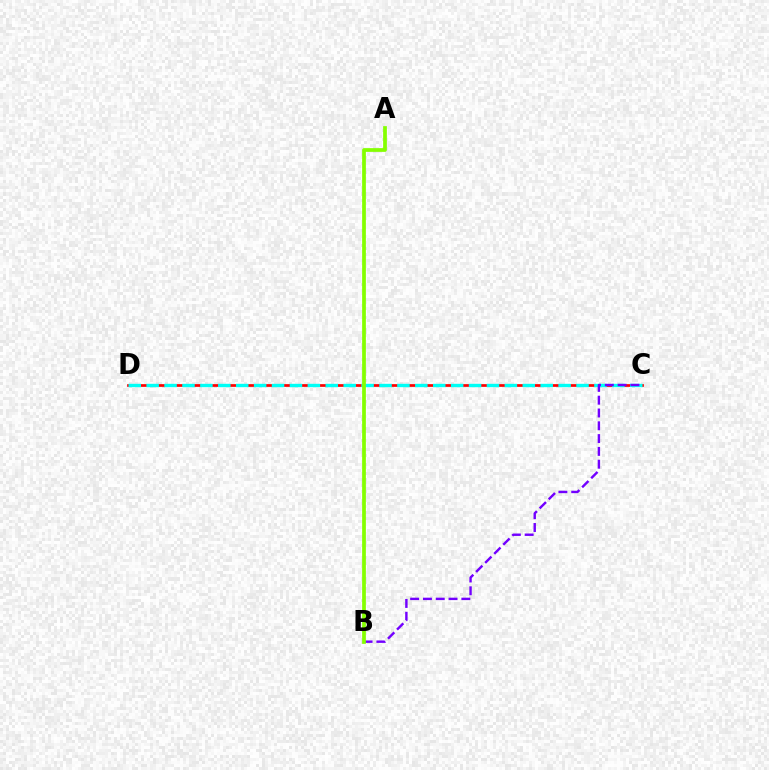{('C', 'D'): [{'color': '#ff0000', 'line_style': 'solid', 'thickness': 1.95}, {'color': '#00fff6', 'line_style': 'dashed', 'thickness': 2.43}], ('B', 'C'): [{'color': '#7200ff', 'line_style': 'dashed', 'thickness': 1.74}], ('A', 'B'): [{'color': '#84ff00', 'line_style': 'solid', 'thickness': 2.69}]}